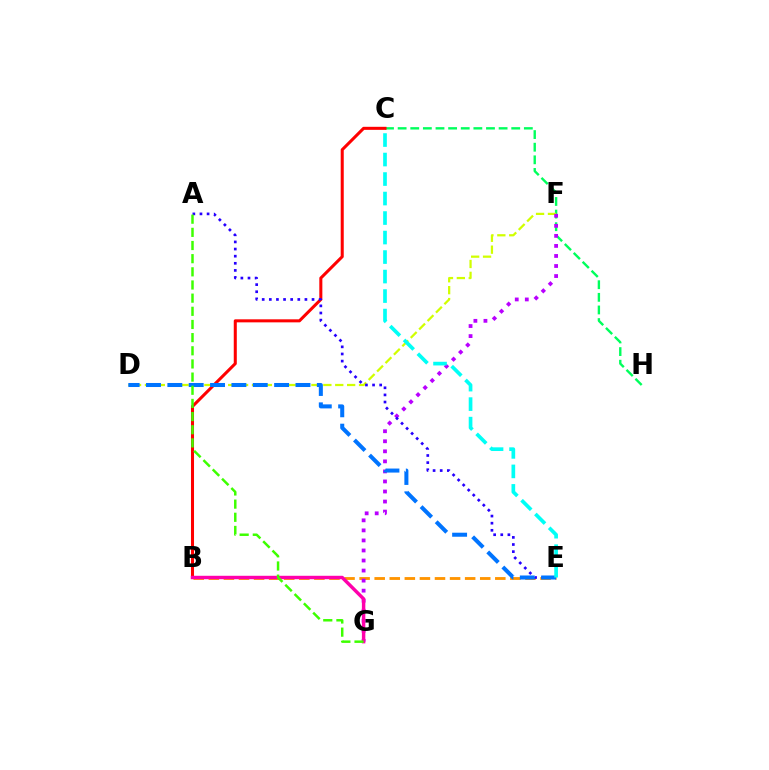{('B', 'E'): [{'color': '#ff9400', 'line_style': 'dashed', 'thickness': 2.05}], ('C', 'H'): [{'color': '#00ff5c', 'line_style': 'dashed', 'thickness': 1.71}], ('B', 'C'): [{'color': '#ff0000', 'line_style': 'solid', 'thickness': 2.19}], ('D', 'F'): [{'color': '#d1ff00', 'line_style': 'dashed', 'thickness': 1.62}], ('F', 'G'): [{'color': '#b900ff', 'line_style': 'dotted', 'thickness': 2.73}], ('A', 'E'): [{'color': '#2500ff', 'line_style': 'dotted', 'thickness': 1.93}], ('D', 'E'): [{'color': '#0074ff', 'line_style': 'dashed', 'thickness': 2.9}], ('B', 'G'): [{'color': '#ff00ac', 'line_style': 'solid', 'thickness': 2.47}], ('C', 'E'): [{'color': '#00fff6', 'line_style': 'dashed', 'thickness': 2.65}], ('A', 'G'): [{'color': '#3dff00', 'line_style': 'dashed', 'thickness': 1.79}]}